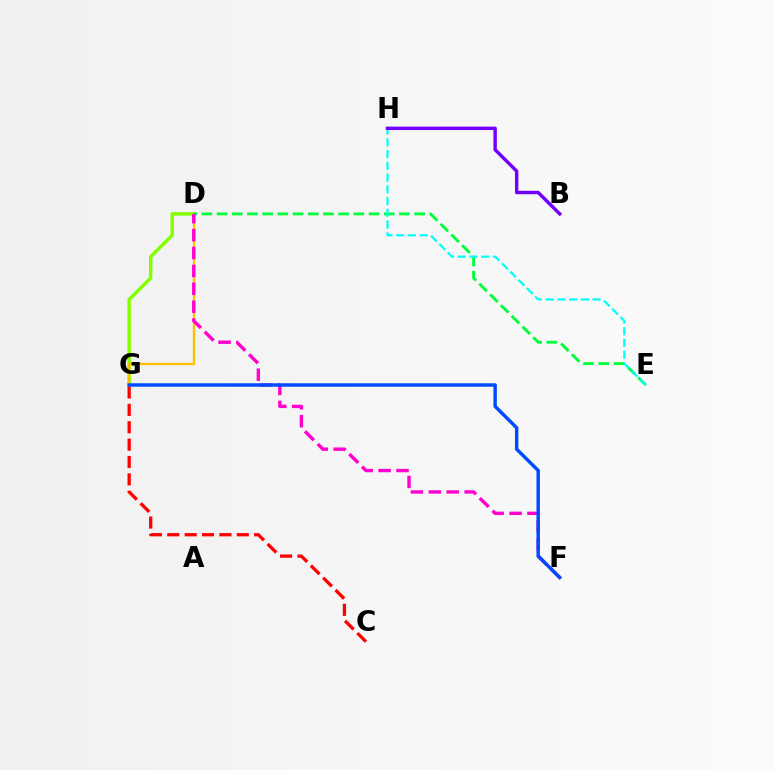{('D', 'G'): [{'color': '#84ff00', 'line_style': 'solid', 'thickness': 2.5}, {'color': '#ffbd00', 'line_style': 'solid', 'thickness': 1.65}], ('C', 'G'): [{'color': '#ff0000', 'line_style': 'dashed', 'thickness': 2.36}], ('D', 'E'): [{'color': '#00ff39', 'line_style': 'dashed', 'thickness': 2.06}], ('D', 'F'): [{'color': '#ff00cf', 'line_style': 'dashed', 'thickness': 2.43}], ('E', 'H'): [{'color': '#00fff6', 'line_style': 'dashed', 'thickness': 1.59}], ('B', 'H'): [{'color': '#7200ff', 'line_style': 'solid', 'thickness': 2.46}], ('F', 'G'): [{'color': '#004bff', 'line_style': 'solid', 'thickness': 2.48}]}